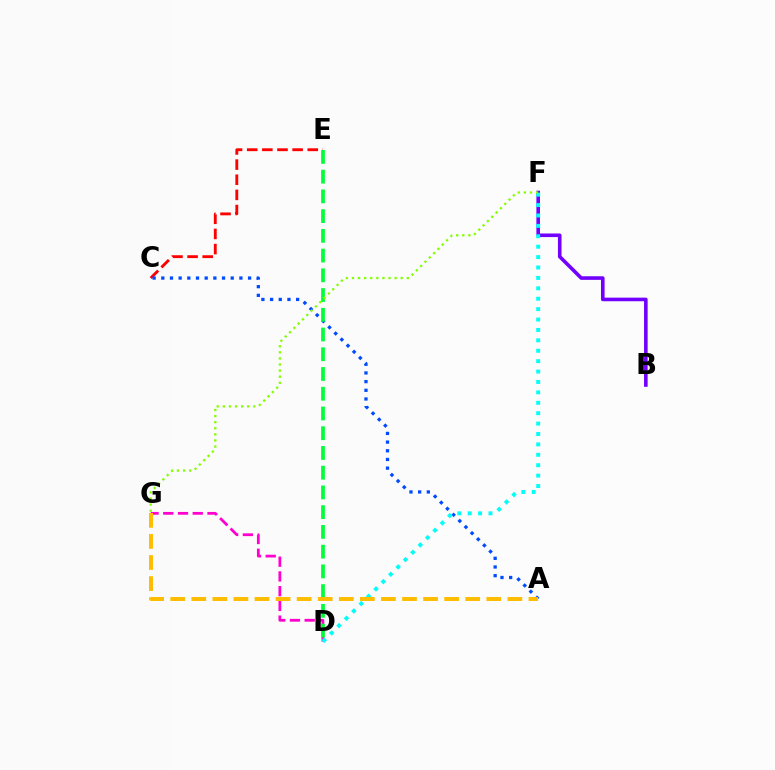{('D', 'G'): [{'color': '#ff00cf', 'line_style': 'dashed', 'thickness': 2.0}], ('C', 'E'): [{'color': '#ff0000', 'line_style': 'dashed', 'thickness': 2.06}], ('B', 'F'): [{'color': '#7200ff', 'line_style': 'solid', 'thickness': 2.59}], ('A', 'C'): [{'color': '#004bff', 'line_style': 'dotted', 'thickness': 2.36}], ('D', 'F'): [{'color': '#00fff6', 'line_style': 'dotted', 'thickness': 2.83}], ('D', 'E'): [{'color': '#00ff39', 'line_style': 'dashed', 'thickness': 2.68}], ('F', 'G'): [{'color': '#84ff00', 'line_style': 'dotted', 'thickness': 1.66}], ('A', 'G'): [{'color': '#ffbd00', 'line_style': 'dashed', 'thickness': 2.86}]}